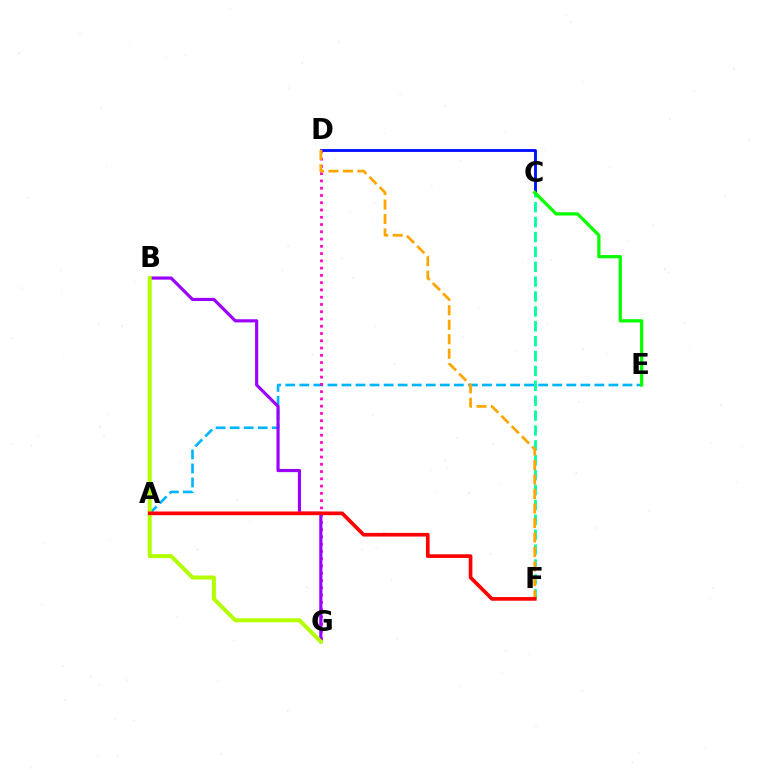{('C', 'D'): [{'color': '#0010ff', 'line_style': 'solid', 'thickness': 2.05}], ('A', 'E'): [{'color': '#00b5ff', 'line_style': 'dashed', 'thickness': 1.91}], ('C', 'F'): [{'color': '#00ff9d', 'line_style': 'dashed', 'thickness': 2.02}], ('C', 'E'): [{'color': '#08ff00', 'line_style': 'solid', 'thickness': 2.34}], ('D', 'G'): [{'color': '#ff00bd', 'line_style': 'dotted', 'thickness': 1.97}], ('B', 'G'): [{'color': '#9b00ff', 'line_style': 'solid', 'thickness': 2.27}, {'color': '#b3ff00', 'line_style': 'solid', 'thickness': 2.87}], ('D', 'F'): [{'color': '#ffa500', 'line_style': 'dashed', 'thickness': 1.97}], ('A', 'F'): [{'color': '#ff0000', 'line_style': 'solid', 'thickness': 2.64}]}